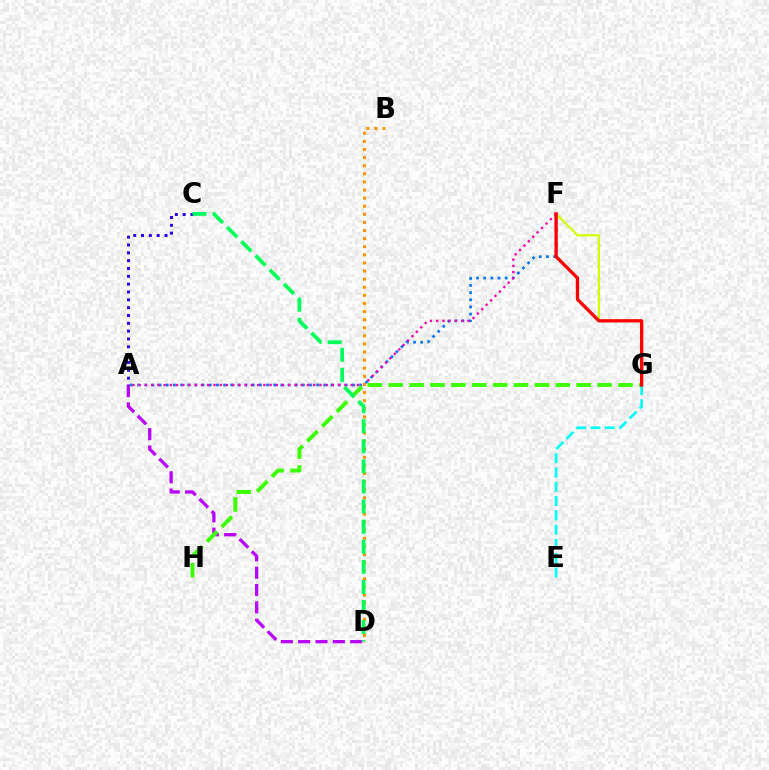{('A', 'C'): [{'color': '#2500ff', 'line_style': 'dotted', 'thickness': 2.13}], ('A', 'F'): [{'color': '#0074ff', 'line_style': 'dotted', 'thickness': 1.95}, {'color': '#ff00ac', 'line_style': 'dotted', 'thickness': 1.69}], ('A', 'D'): [{'color': '#b900ff', 'line_style': 'dashed', 'thickness': 2.35}], ('E', 'G'): [{'color': '#00fff6', 'line_style': 'dashed', 'thickness': 1.94}], ('F', 'G'): [{'color': '#d1ff00', 'line_style': 'solid', 'thickness': 1.63}, {'color': '#ff0000', 'line_style': 'solid', 'thickness': 2.38}], ('B', 'D'): [{'color': '#ff9400', 'line_style': 'dotted', 'thickness': 2.2}], ('G', 'H'): [{'color': '#3dff00', 'line_style': 'dashed', 'thickness': 2.84}], ('C', 'D'): [{'color': '#00ff5c', 'line_style': 'dashed', 'thickness': 2.73}]}